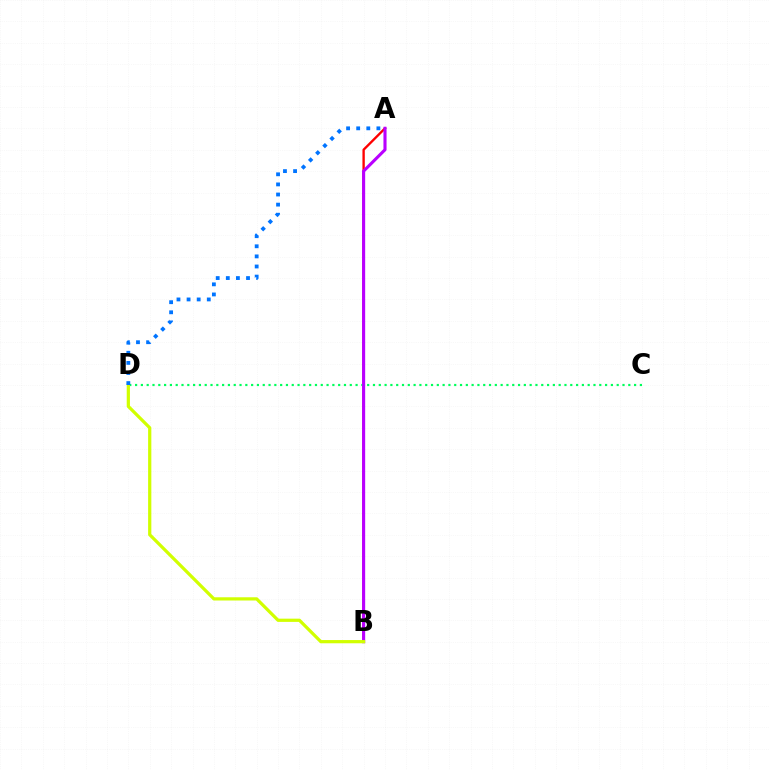{('A', 'B'): [{'color': '#ff0000', 'line_style': 'solid', 'thickness': 1.69}, {'color': '#b900ff', 'line_style': 'solid', 'thickness': 2.23}], ('C', 'D'): [{'color': '#00ff5c', 'line_style': 'dotted', 'thickness': 1.58}], ('B', 'D'): [{'color': '#d1ff00', 'line_style': 'solid', 'thickness': 2.32}], ('A', 'D'): [{'color': '#0074ff', 'line_style': 'dotted', 'thickness': 2.75}]}